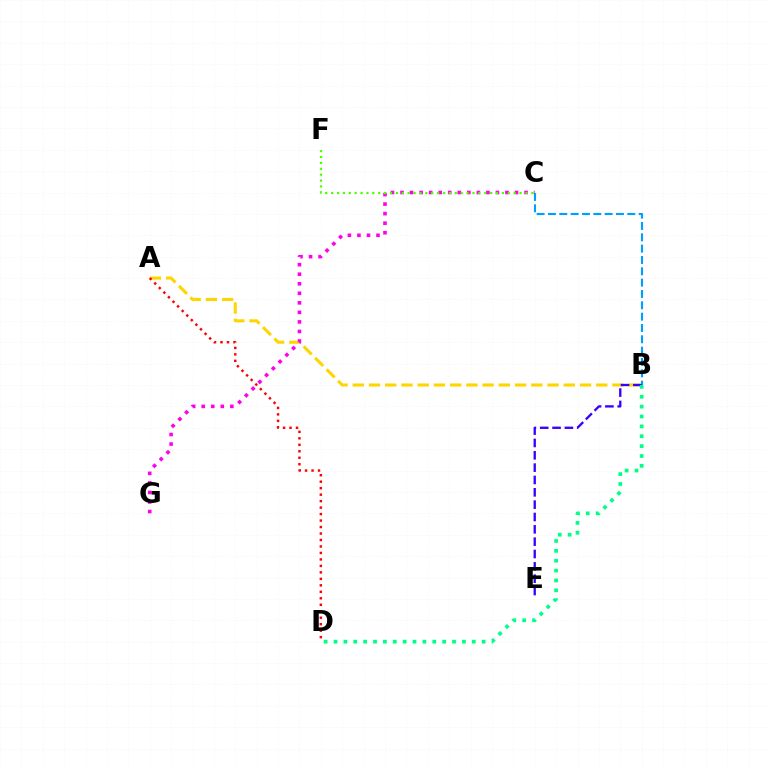{('A', 'B'): [{'color': '#ffd500', 'line_style': 'dashed', 'thickness': 2.21}], ('C', 'G'): [{'color': '#ff00ed', 'line_style': 'dotted', 'thickness': 2.59}], ('A', 'D'): [{'color': '#ff0000', 'line_style': 'dotted', 'thickness': 1.76}], ('B', 'C'): [{'color': '#009eff', 'line_style': 'dashed', 'thickness': 1.54}], ('B', 'E'): [{'color': '#3700ff', 'line_style': 'dashed', 'thickness': 1.68}], ('B', 'D'): [{'color': '#00ff86', 'line_style': 'dotted', 'thickness': 2.68}], ('C', 'F'): [{'color': '#4fff00', 'line_style': 'dotted', 'thickness': 1.6}]}